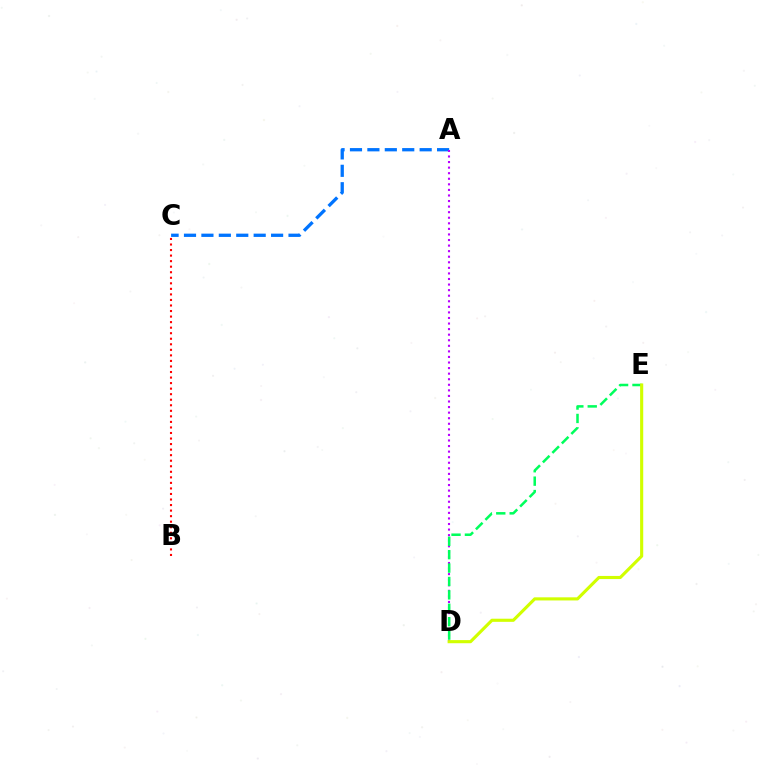{('B', 'C'): [{'color': '#ff0000', 'line_style': 'dotted', 'thickness': 1.51}], ('A', 'C'): [{'color': '#0074ff', 'line_style': 'dashed', 'thickness': 2.37}], ('A', 'D'): [{'color': '#b900ff', 'line_style': 'dotted', 'thickness': 1.51}], ('D', 'E'): [{'color': '#00ff5c', 'line_style': 'dashed', 'thickness': 1.82}, {'color': '#d1ff00', 'line_style': 'solid', 'thickness': 2.25}]}